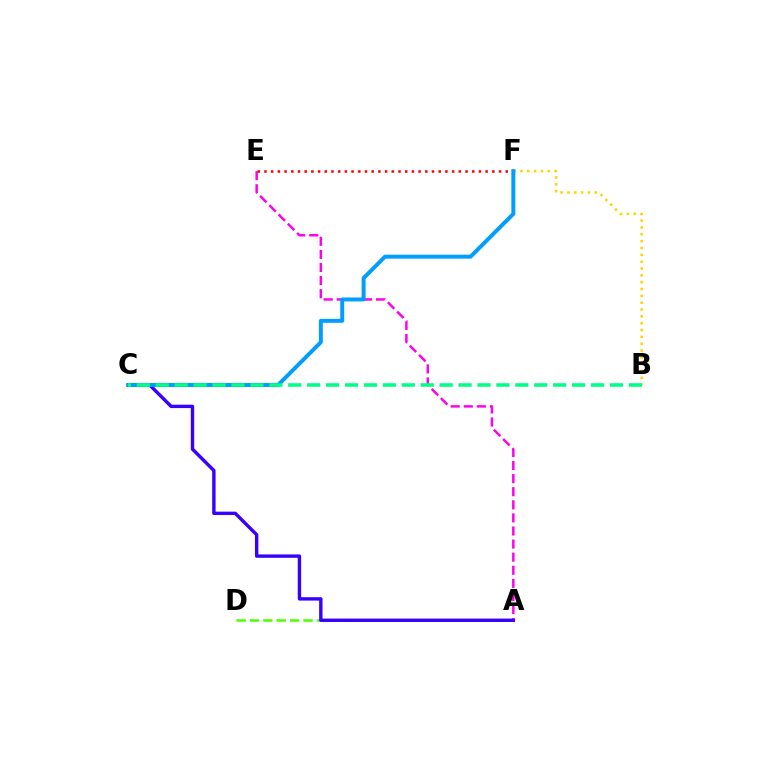{('A', 'D'): [{'color': '#4fff00', 'line_style': 'dashed', 'thickness': 1.82}], ('A', 'E'): [{'color': '#ff00ed', 'line_style': 'dashed', 'thickness': 1.78}], ('A', 'C'): [{'color': '#3700ff', 'line_style': 'solid', 'thickness': 2.44}], ('E', 'F'): [{'color': '#ff0000', 'line_style': 'dotted', 'thickness': 1.82}], ('B', 'F'): [{'color': '#ffd500', 'line_style': 'dotted', 'thickness': 1.86}], ('C', 'F'): [{'color': '#009eff', 'line_style': 'solid', 'thickness': 2.85}], ('B', 'C'): [{'color': '#00ff86', 'line_style': 'dashed', 'thickness': 2.57}]}